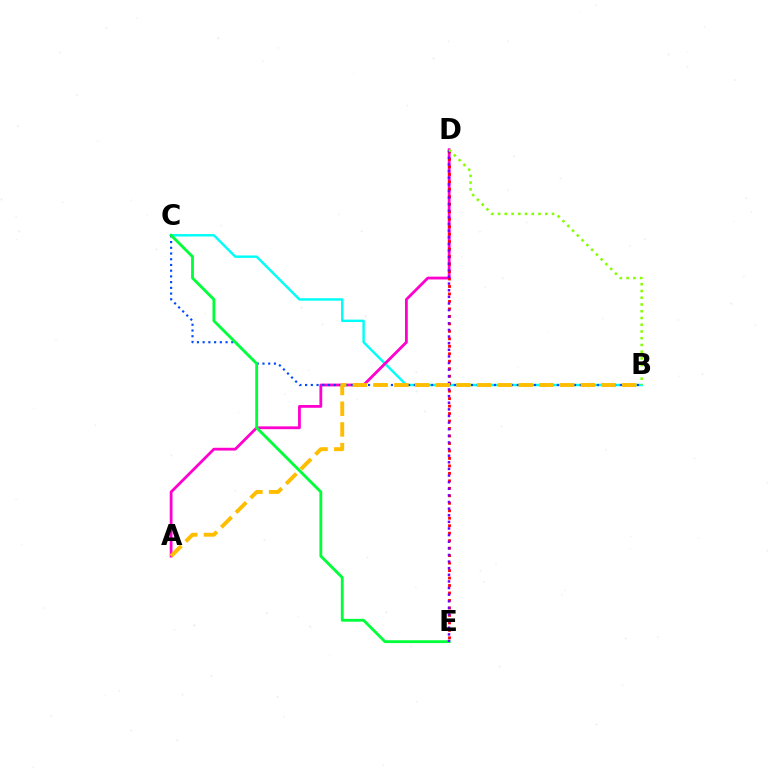{('B', 'C'): [{'color': '#00fff6', 'line_style': 'solid', 'thickness': 1.75}, {'color': '#004bff', 'line_style': 'dotted', 'thickness': 1.55}], ('A', 'D'): [{'color': '#ff00cf', 'line_style': 'solid', 'thickness': 2.01}], ('D', 'E'): [{'color': '#ff0000', 'line_style': 'dotted', 'thickness': 2.03}, {'color': '#7200ff', 'line_style': 'dotted', 'thickness': 1.8}], ('C', 'E'): [{'color': '#00ff39', 'line_style': 'solid', 'thickness': 2.04}], ('A', 'B'): [{'color': '#ffbd00', 'line_style': 'dashed', 'thickness': 2.81}], ('B', 'D'): [{'color': '#84ff00', 'line_style': 'dotted', 'thickness': 1.83}]}